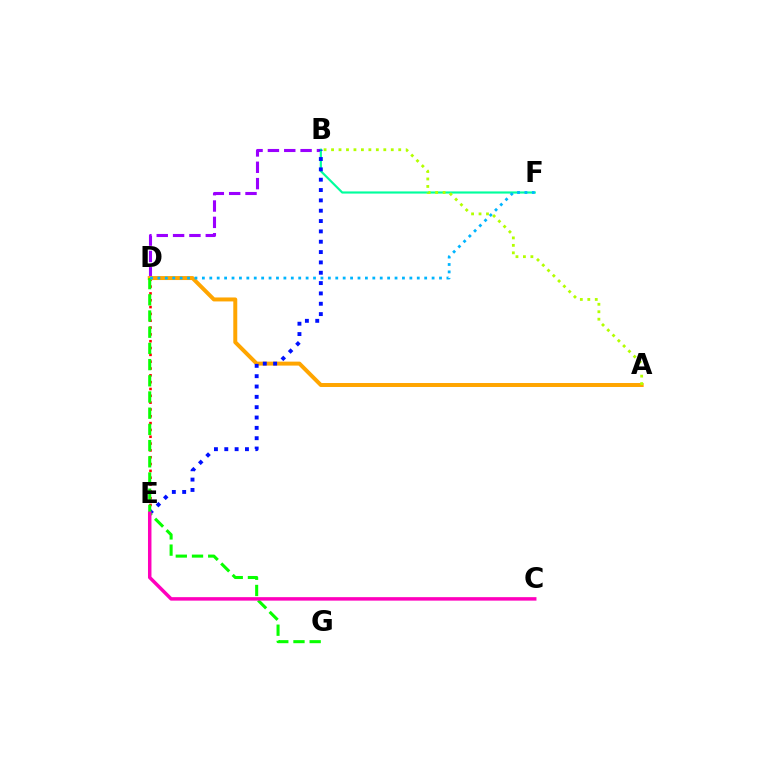{('D', 'E'): [{'color': '#ff0000', 'line_style': 'dotted', 'thickness': 1.85}], ('B', 'D'): [{'color': '#9b00ff', 'line_style': 'dashed', 'thickness': 2.22}], ('A', 'D'): [{'color': '#ffa500', 'line_style': 'solid', 'thickness': 2.86}], ('B', 'F'): [{'color': '#00ff9d', 'line_style': 'solid', 'thickness': 1.55}], ('B', 'E'): [{'color': '#0010ff', 'line_style': 'dotted', 'thickness': 2.81}], ('D', 'G'): [{'color': '#08ff00', 'line_style': 'dashed', 'thickness': 2.2}], ('C', 'E'): [{'color': '#ff00bd', 'line_style': 'solid', 'thickness': 2.5}], ('D', 'F'): [{'color': '#00b5ff', 'line_style': 'dotted', 'thickness': 2.01}], ('A', 'B'): [{'color': '#b3ff00', 'line_style': 'dotted', 'thickness': 2.03}]}